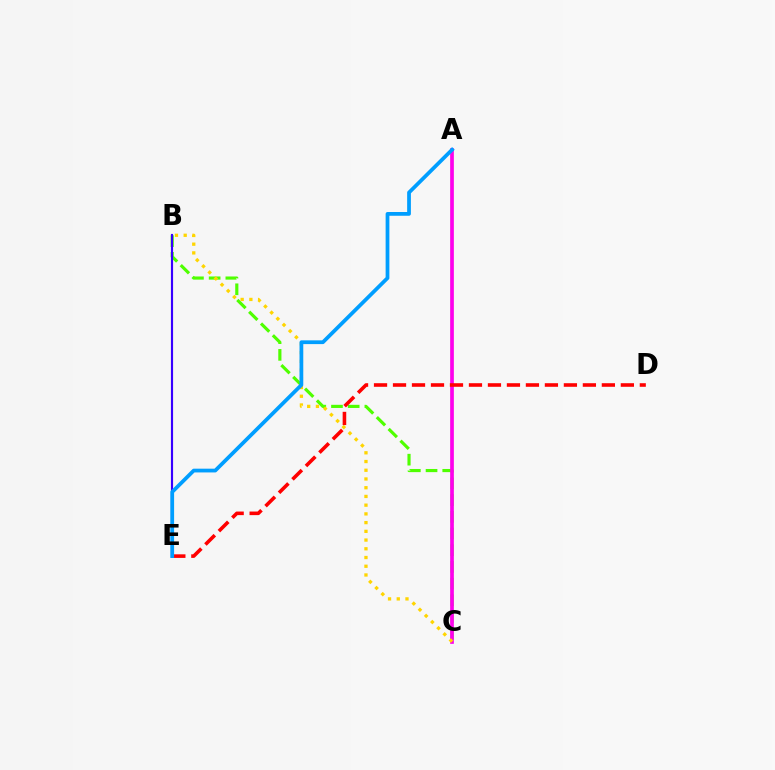{('A', 'C'): [{'color': '#00ff86', 'line_style': 'solid', 'thickness': 1.59}, {'color': '#ff00ed', 'line_style': 'solid', 'thickness': 2.65}], ('B', 'C'): [{'color': '#4fff00', 'line_style': 'dashed', 'thickness': 2.27}, {'color': '#ffd500', 'line_style': 'dotted', 'thickness': 2.37}], ('B', 'E'): [{'color': '#3700ff', 'line_style': 'solid', 'thickness': 1.55}], ('D', 'E'): [{'color': '#ff0000', 'line_style': 'dashed', 'thickness': 2.58}], ('A', 'E'): [{'color': '#009eff', 'line_style': 'solid', 'thickness': 2.71}]}